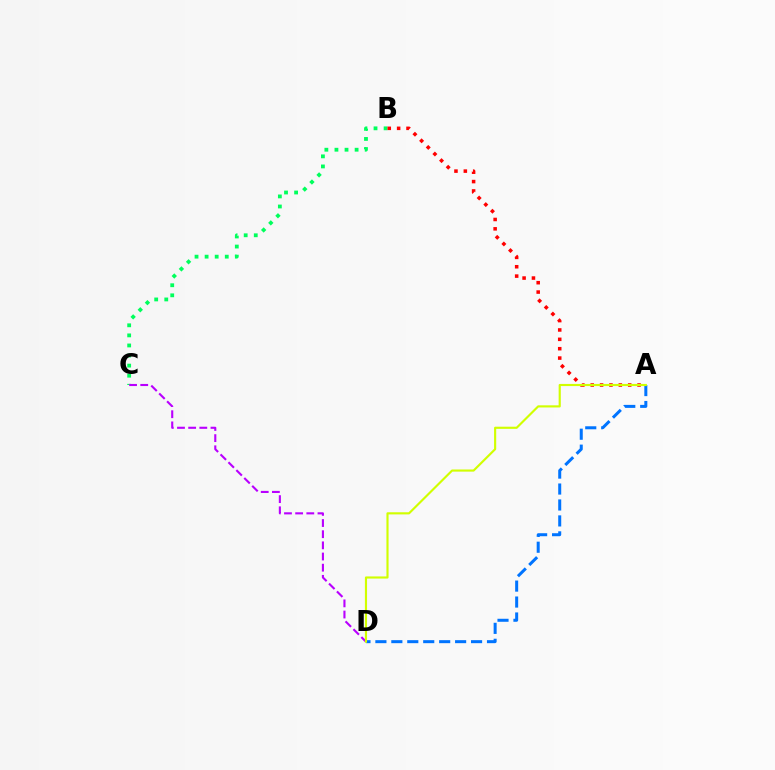{('B', 'C'): [{'color': '#00ff5c', 'line_style': 'dotted', 'thickness': 2.74}], ('A', 'B'): [{'color': '#ff0000', 'line_style': 'dotted', 'thickness': 2.55}], ('C', 'D'): [{'color': '#b900ff', 'line_style': 'dashed', 'thickness': 1.52}], ('A', 'D'): [{'color': '#0074ff', 'line_style': 'dashed', 'thickness': 2.17}, {'color': '#d1ff00', 'line_style': 'solid', 'thickness': 1.54}]}